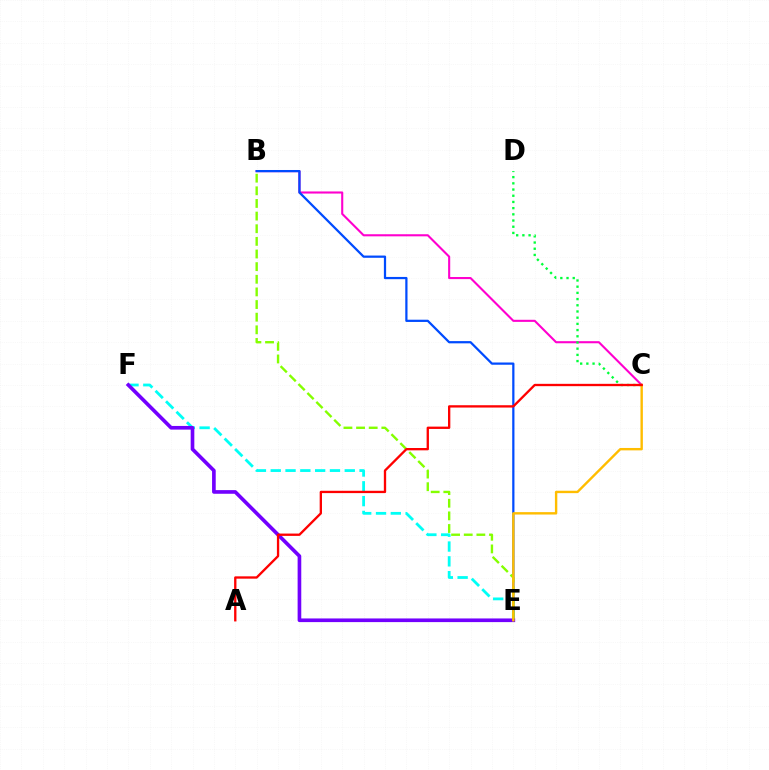{('B', 'C'): [{'color': '#ff00cf', 'line_style': 'solid', 'thickness': 1.51}], ('E', 'F'): [{'color': '#00fff6', 'line_style': 'dashed', 'thickness': 2.01}, {'color': '#7200ff', 'line_style': 'solid', 'thickness': 2.63}], ('B', 'E'): [{'color': '#004bff', 'line_style': 'solid', 'thickness': 1.61}, {'color': '#84ff00', 'line_style': 'dashed', 'thickness': 1.72}], ('C', 'D'): [{'color': '#00ff39', 'line_style': 'dotted', 'thickness': 1.68}], ('C', 'E'): [{'color': '#ffbd00', 'line_style': 'solid', 'thickness': 1.73}], ('A', 'C'): [{'color': '#ff0000', 'line_style': 'solid', 'thickness': 1.67}]}